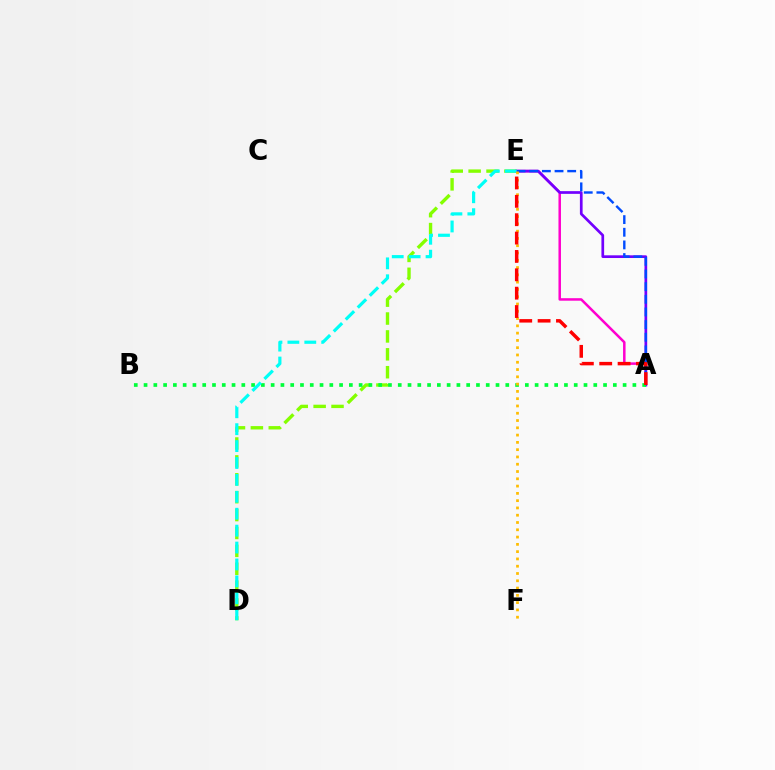{('A', 'E'): [{'color': '#ff00cf', 'line_style': 'solid', 'thickness': 1.81}, {'color': '#7200ff', 'line_style': 'solid', 'thickness': 1.95}, {'color': '#004bff', 'line_style': 'dashed', 'thickness': 1.72}, {'color': '#ff0000', 'line_style': 'dashed', 'thickness': 2.49}], ('D', 'E'): [{'color': '#84ff00', 'line_style': 'dashed', 'thickness': 2.43}, {'color': '#00fff6', 'line_style': 'dashed', 'thickness': 2.3}], ('A', 'B'): [{'color': '#00ff39', 'line_style': 'dotted', 'thickness': 2.66}], ('E', 'F'): [{'color': '#ffbd00', 'line_style': 'dotted', 'thickness': 1.98}]}